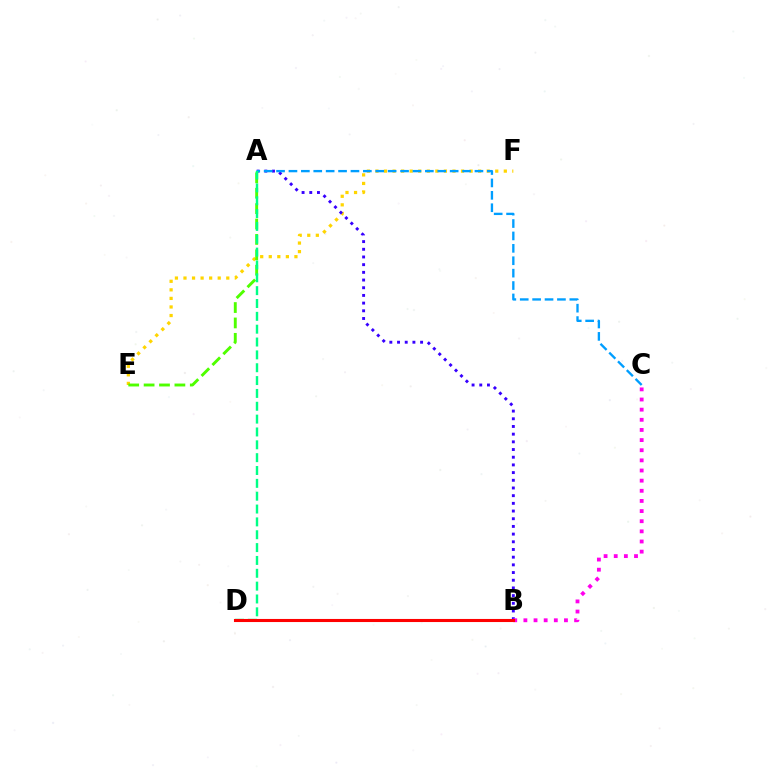{('E', 'F'): [{'color': '#ffd500', 'line_style': 'dotted', 'thickness': 2.33}], ('A', 'B'): [{'color': '#3700ff', 'line_style': 'dotted', 'thickness': 2.09}], ('A', 'C'): [{'color': '#009eff', 'line_style': 'dashed', 'thickness': 1.68}], ('B', 'C'): [{'color': '#ff00ed', 'line_style': 'dotted', 'thickness': 2.76}], ('A', 'E'): [{'color': '#4fff00', 'line_style': 'dashed', 'thickness': 2.09}], ('A', 'D'): [{'color': '#00ff86', 'line_style': 'dashed', 'thickness': 1.75}], ('B', 'D'): [{'color': '#ff0000', 'line_style': 'solid', 'thickness': 2.22}]}